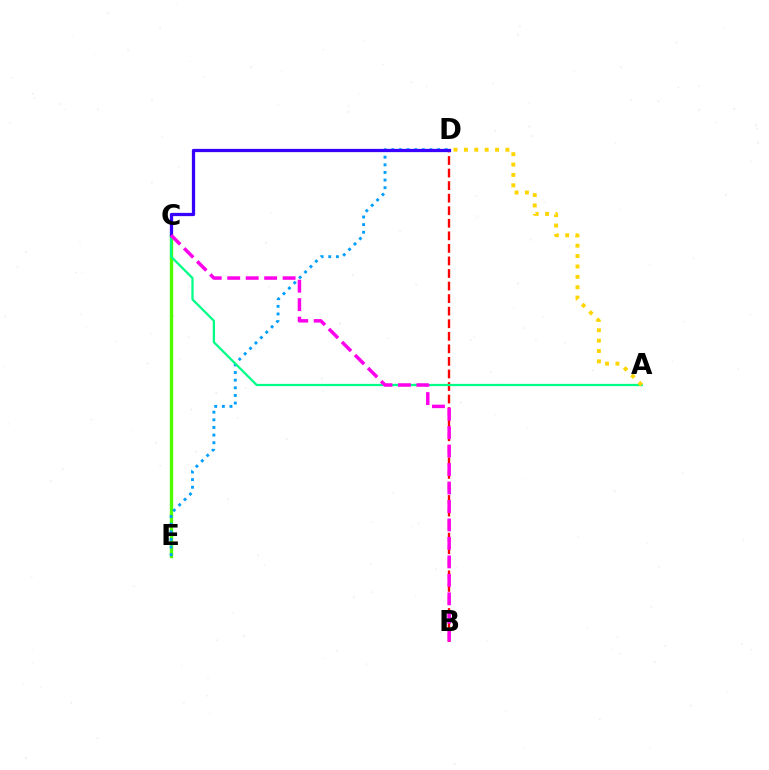{('C', 'E'): [{'color': '#4fff00', 'line_style': 'solid', 'thickness': 2.42}], ('B', 'D'): [{'color': '#ff0000', 'line_style': 'dashed', 'thickness': 1.71}], ('D', 'E'): [{'color': '#009eff', 'line_style': 'dotted', 'thickness': 2.07}], ('A', 'C'): [{'color': '#00ff86', 'line_style': 'solid', 'thickness': 1.63}], ('C', 'D'): [{'color': '#3700ff', 'line_style': 'solid', 'thickness': 2.35}], ('A', 'D'): [{'color': '#ffd500', 'line_style': 'dotted', 'thickness': 2.82}], ('B', 'C'): [{'color': '#ff00ed', 'line_style': 'dashed', 'thickness': 2.51}]}